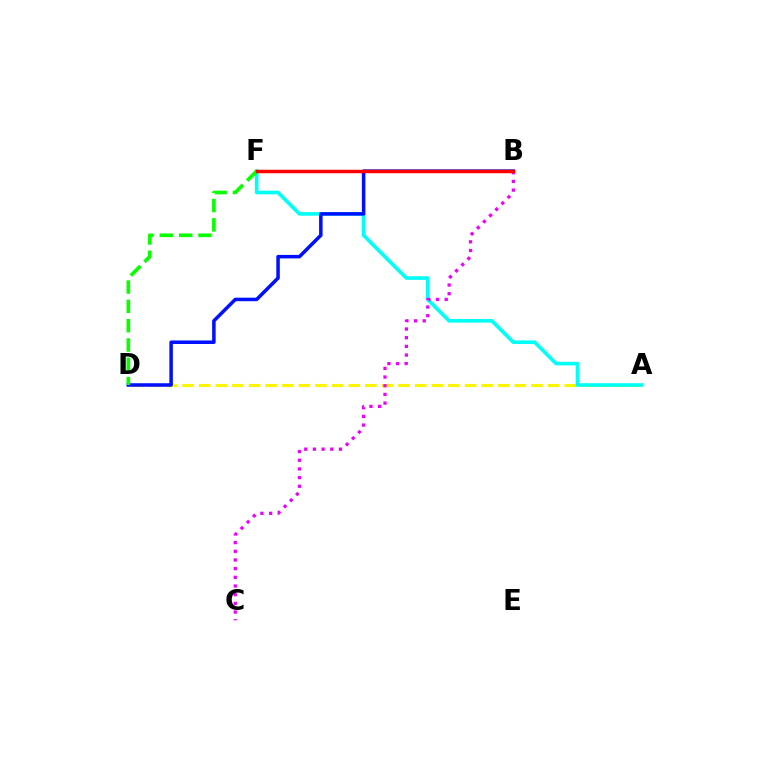{('A', 'D'): [{'color': '#fcf500', 'line_style': 'dashed', 'thickness': 2.26}], ('A', 'F'): [{'color': '#00fff6', 'line_style': 'solid', 'thickness': 2.61}], ('B', 'D'): [{'color': '#0010ff', 'line_style': 'solid', 'thickness': 2.53}], ('D', 'F'): [{'color': '#08ff00', 'line_style': 'dashed', 'thickness': 2.62}], ('B', 'C'): [{'color': '#ee00ff', 'line_style': 'dotted', 'thickness': 2.36}], ('B', 'F'): [{'color': '#ff0000', 'line_style': 'solid', 'thickness': 2.51}]}